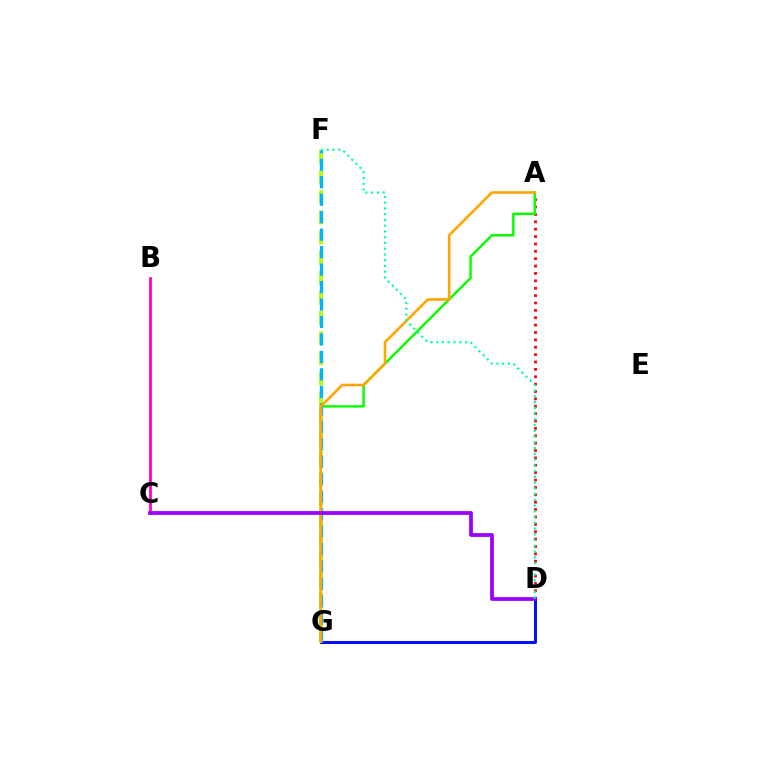{('B', 'C'): [{'color': '#ff00bd', 'line_style': 'solid', 'thickness': 1.97}], ('A', 'D'): [{'color': '#ff0000', 'line_style': 'dotted', 'thickness': 2.0}], ('F', 'G'): [{'color': '#b3ff00', 'line_style': 'dashed', 'thickness': 2.73}, {'color': '#00b5ff', 'line_style': 'dashed', 'thickness': 2.37}], ('D', 'G'): [{'color': '#0010ff', 'line_style': 'solid', 'thickness': 2.14}], ('A', 'G'): [{'color': '#08ff00', 'line_style': 'solid', 'thickness': 1.76}, {'color': '#ffa500', 'line_style': 'solid', 'thickness': 1.87}], ('C', 'D'): [{'color': '#9b00ff', 'line_style': 'solid', 'thickness': 2.7}], ('D', 'F'): [{'color': '#00ff9d', 'line_style': 'dotted', 'thickness': 1.56}]}